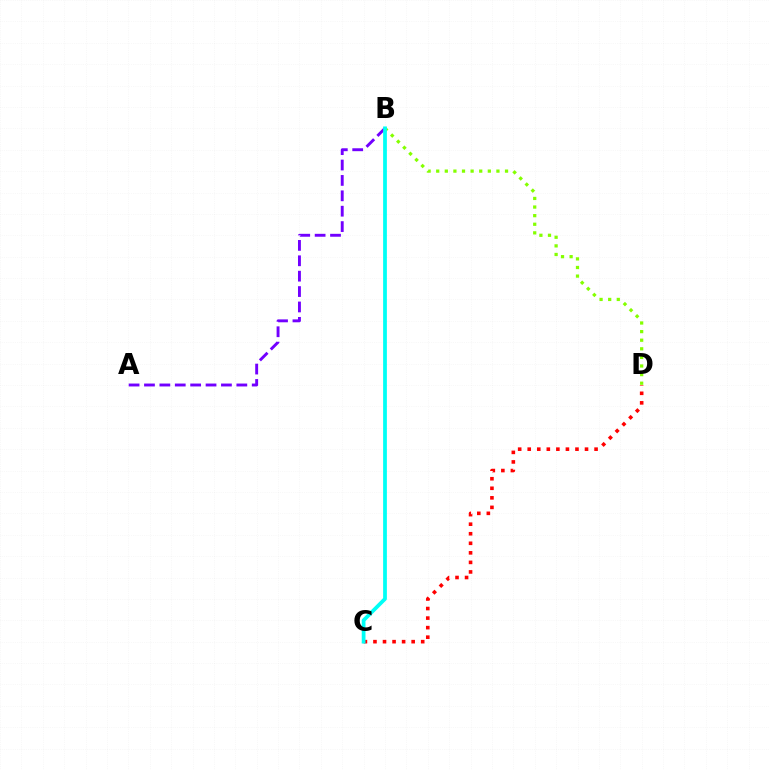{('C', 'D'): [{'color': '#ff0000', 'line_style': 'dotted', 'thickness': 2.59}], ('B', 'D'): [{'color': '#84ff00', 'line_style': 'dotted', 'thickness': 2.34}], ('A', 'B'): [{'color': '#7200ff', 'line_style': 'dashed', 'thickness': 2.09}], ('B', 'C'): [{'color': '#00fff6', 'line_style': 'solid', 'thickness': 2.7}]}